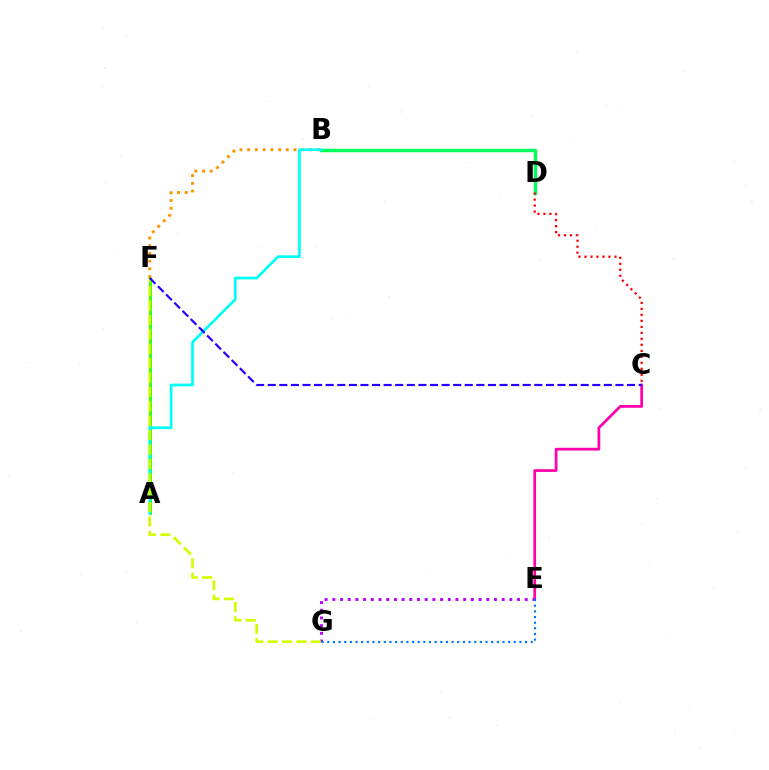{('B', 'D'): [{'color': '#00ff5c', 'line_style': 'solid', 'thickness': 2.46}], ('A', 'F'): [{'color': '#3dff00', 'line_style': 'solid', 'thickness': 2.13}], ('C', 'E'): [{'color': '#ff00ac', 'line_style': 'solid', 'thickness': 1.98}], ('E', 'G'): [{'color': '#b900ff', 'line_style': 'dotted', 'thickness': 2.09}, {'color': '#0074ff', 'line_style': 'dotted', 'thickness': 1.54}], ('C', 'D'): [{'color': '#ff0000', 'line_style': 'dotted', 'thickness': 1.63}], ('B', 'F'): [{'color': '#ff9400', 'line_style': 'dotted', 'thickness': 2.1}], ('A', 'B'): [{'color': '#00fff6', 'line_style': 'solid', 'thickness': 1.96}], ('F', 'G'): [{'color': '#d1ff00', 'line_style': 'dashed', 'thickness': 1.96}], ('C', 'F'): [{'color': '#2500ff', 'line_style': 'dashed', 'thickness': 1.57}]}